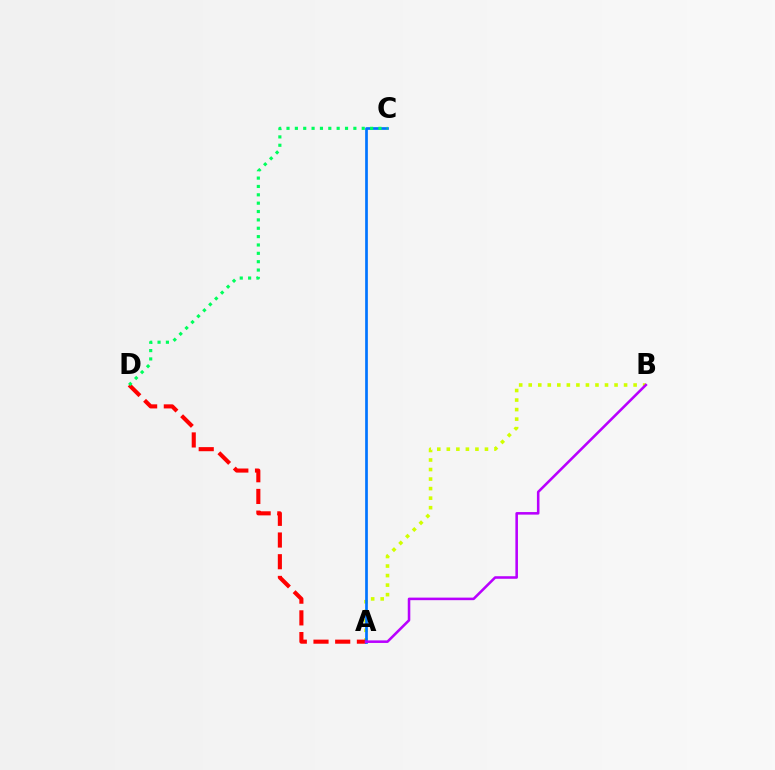{('A', 'B'): [{'color': '#d1ff00', 'line_style': 'dotted', 'thickness': 2.59}, {'color': '#b900ff', 'line_style': 'solid', 'thickness': 1.84}], ('A', 'D'): [{'color': '#ff0000', 'line_style': 'dashed', 'thickness': 2.95}], ('A', 'C'): [{'color': '#0074ff', 'line_style': 'solid', 'thickness': 1.95}], ('C', 'D'): [{'color': '#00ff5c', 'line_style': 'dotted', 'thickness': 2.27}]}